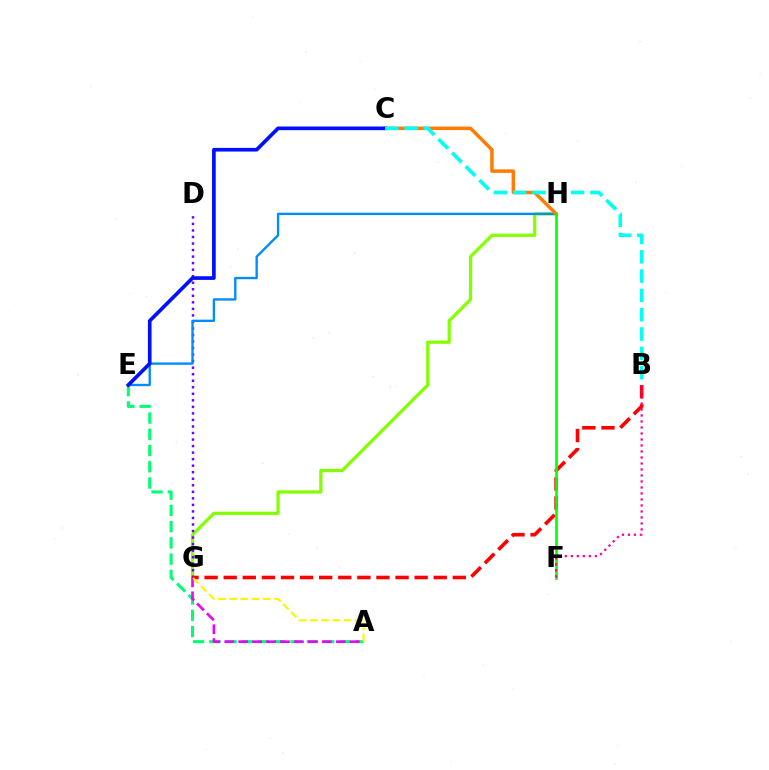{('A', 'E'): [{'color': '#00ff74', 'line_style': 'dashed', 'thickness': 2.21}], ('G', 'H'): [{'color': '#84ff00', 'line_style': 'solid', 'thickness': 2.34}], ('A', 'G'): [{'color': '#ee00ff', 'line_style': 'dashed', 'thickness': 1.89}, {'color': '#fcf500', 'line_style': 'dashed', 'thickness': 1.52}], ('D', 'G'): [{'color': '#7200ff', 'line_style': 'dotted', 'thickness': 1.78}], ('B', 'G'): [{'color': '#ff0000', 'line_style': 'dashed', 'thickness': 2.59}], ('E', 'H'): [{'color': '#008cff', 'line_style': 'solid', 'thickness': 1.69}], ('C', 'H'): [{'color': '#ff7c00', 'line_style': 'solid', 'thickness': 2.51}], ('F', 'H'): [{'color': '#08ff00', 'line_style': 'solid', 'thickness': 1.92}], ('C', 'E'): [{'color': '#0010ff', 'line_style': 'solid', 'thickness': 2.64}], ('B', 'F'): [{'color': '#ff0094', 'line_style': 'dotted', 'thickness': 1.63}], ('B', 'C'): [{'color': '#00fff6', 'line_style': 'dashed', 'thickness': 2.62}]}